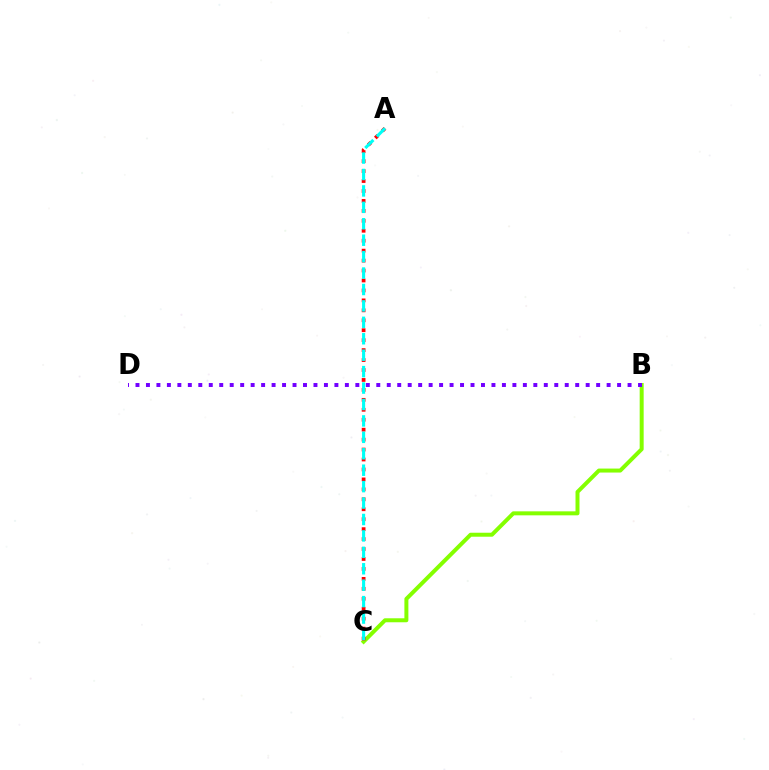{('B', 'C'): [{'color': '#84ff00', 'line_style': 'solid', 'thickness': 2.87}], ('A', 'C'): [{'color': '#ff0000', 'line_style': 'dotted', 'thickness': 2.7}, {'color': '#00fff6', 'line_style': 'dashed', 'thickness': 2.23}], ('B', 'D'): [{'color': '#7200ff', 'line_style': 'dotted', 'thickness': 2.84}]}